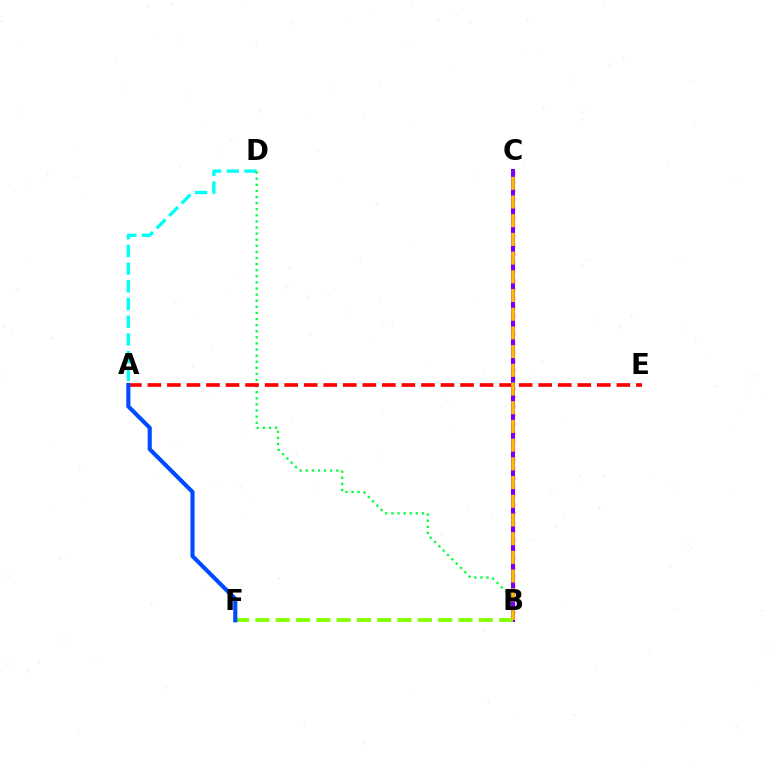{('A', 'D'): [{'color': '#00fff6', 'line_style': 'dashed', 'thickness': 2.4}], ('B', 'D'): [{'color': '#00ff39', 'line_style': 'dotted', 'thickness': 1.66}], ('B', 'C'): [{'color': '#ff00cf', 'line_style': 'dotted', 'thickness': 2.44}, {'color': '#7200ff', 'line_style': 'solid', 'thickness': 2.9}, {'color': '#ffbd00', 'line_style': 'dashed', 'thickness': 2.54}], ('A', 'E'): [{'color': '#ff0000', 'line_style': 'dashed', 'thickness': 2.65}], ('B', 'F'): [{'color': '#84ff00', 'line_style': 'dashed', 'thickness': 2.76}], ('A', 'F'): [{'color': '#004bff', 'line_style': 'solid', 'thickness': 2.96}]}